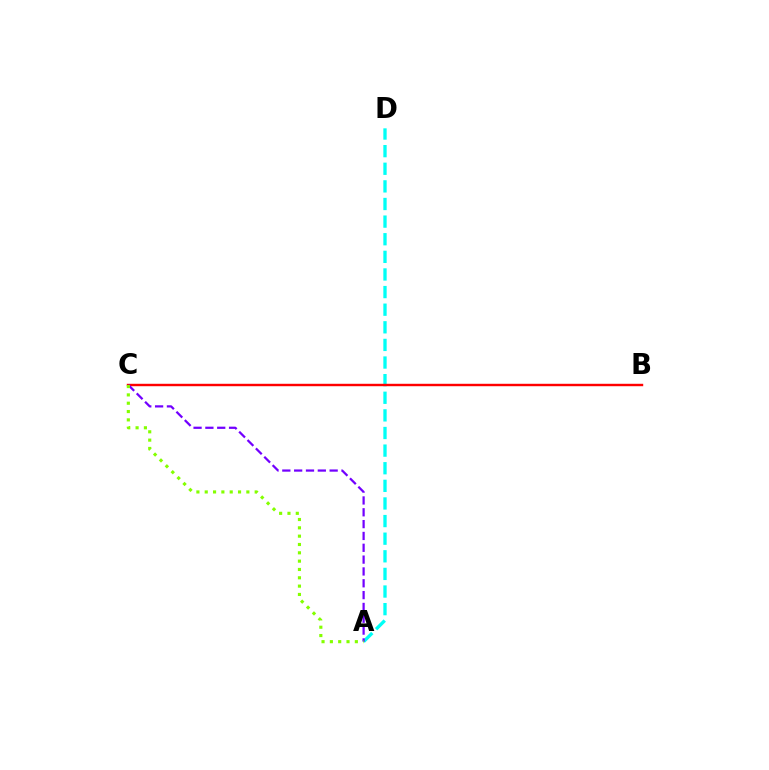{('A', 'D'): [{'color': '#00fff6', 'line_style': 'dashed', 'thickness': 2.39}], ('B', 'C'): [{'color': '#ff0000', 'line_style': 'solid', 'thickness': 1.74}], ('A', 'C'): [{'color': '#7200ff', 'line_style': 'dashed', 'thickness': 1.61}, {'color': '#84ff00', 'line_style': 'dotted', 'thickness': 2.26}]}